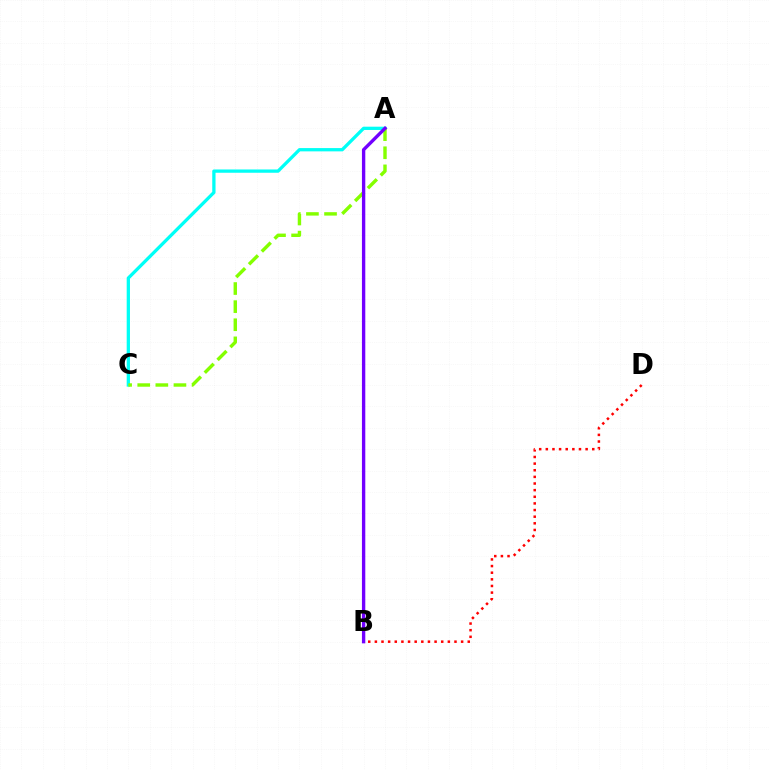{('A', 'C'): [{'color': '#00fff6', 'line_style': 'solid', 'thickness': 2.36}, {'color': '#84ff00', 'line_style': 'dashed', 'thickness': 2.46}], ('B', 'D'): [{'color': '#ff0000', 'line_style': 'dotted', 'thickness': 1.8}], ('A', 'B'): [{'color': '#7200ff', 'line_style': 'solid', 'thickness': 2.42}]}